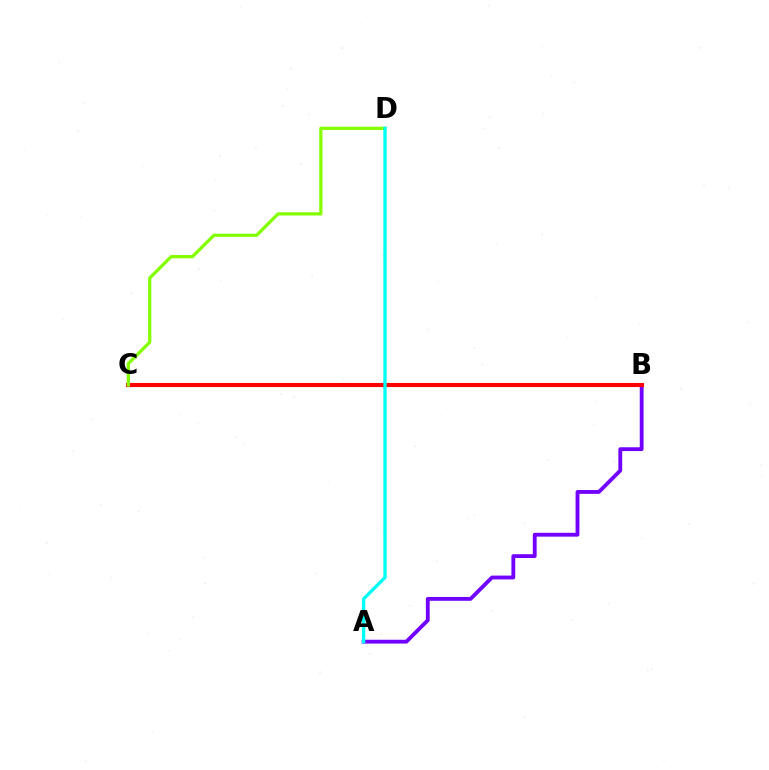{('A', 'B'): [{'color': '#7200ff', 'line_style': 'solid', 'thickness': 2.76}], ('B', 'C'): [{'color': '#ff0000', 'line_style': 'solid', 'thickness': 2.95}], ('C', 'D'): [{'color': '#84ff00', 'line_style': 'solid', 'thickness': 2.33}], ('A', 'D'): [{'color': '#00fff6', 'line_style': 'solid', 'thickness': 2.4}]}